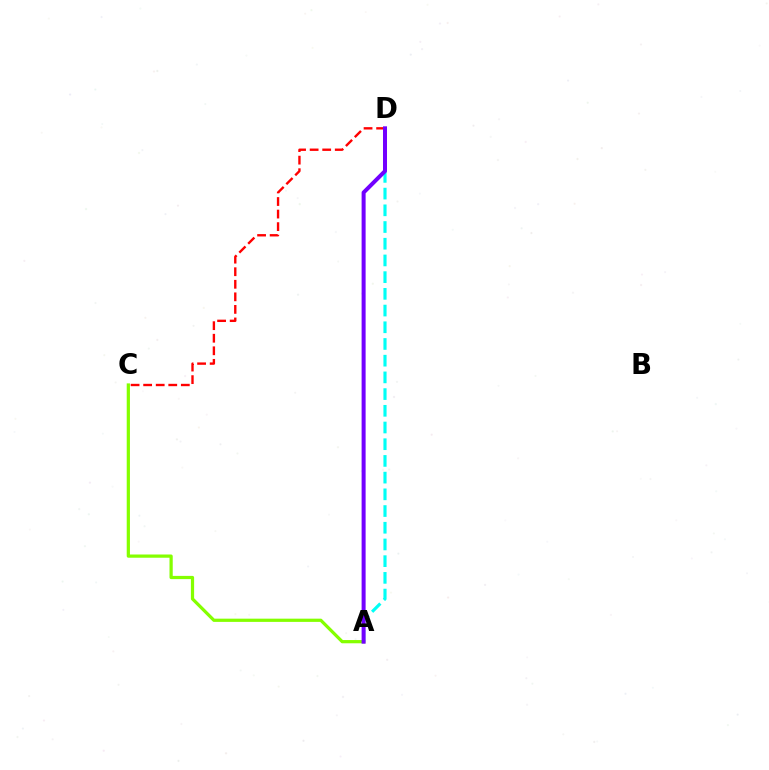{('C', 'D'): [{'color': '#ff0000', 'line_style': 'dashed', 'thickness': 1.71}], ('A', 'D'): [{'color': '#00fff6', 'line_style': 'dashed', 'thickness': 2.27}, {'color': '#7200ff', 'line_style': 'solid', 'thickness': 2.89}], ('A', 'C'): [{'color': '#84ff00', 'line_style': 'solid', 'thickness': 2.32}]}